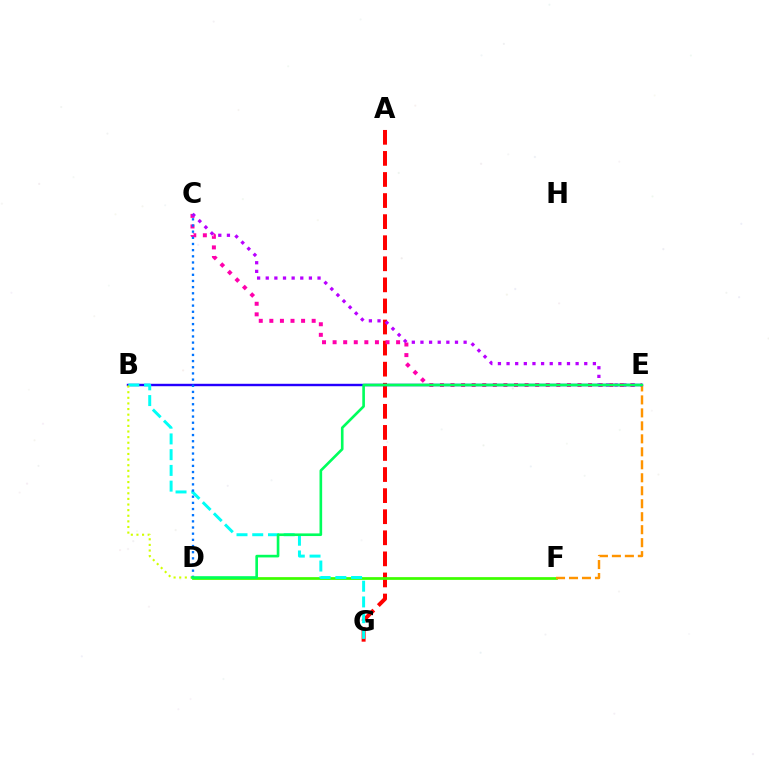{('A', 'G'): [{'color': '#ff0000', 'line_style': 'dashed', 'thickness': 2.86}], ('B', 'E'): [{'color': '#2500ff', 'line_style': 'solid', 'thickness': 1.74}], ('D', 'F'): [{'color': '#3dff00', 'line_style': 'solid', 'thickness': 1.97}], ('E', 'F'): [{'color': '#ff9400', 'line_style': 'dashed', 'thickness': 1.76}], ('C', 'E'): [{'color': '#ff00ac', 'line_style': 'dotted', 'thickness': 2.88}, {'color': '#b900ff', 'line_style': 'dotted', 'thickness': 2.35}], ('B', 'G'): [{'color': '#00fff6', 'line_style': 'dashed', 'thickness': 2.14}], ('B', 'D'): [{'color': '#d1ff00', 'line_style': 'dotted', 'thickness': 1.53}], ('C', 'D'): [{'color': '#0074ff', 'line_style': 'dotted', 'thickness': 1.67}], ('D', 'E'): [{'color': '#00ff5c', 'line_style': 'solid', 'thickness': 1.9}]}